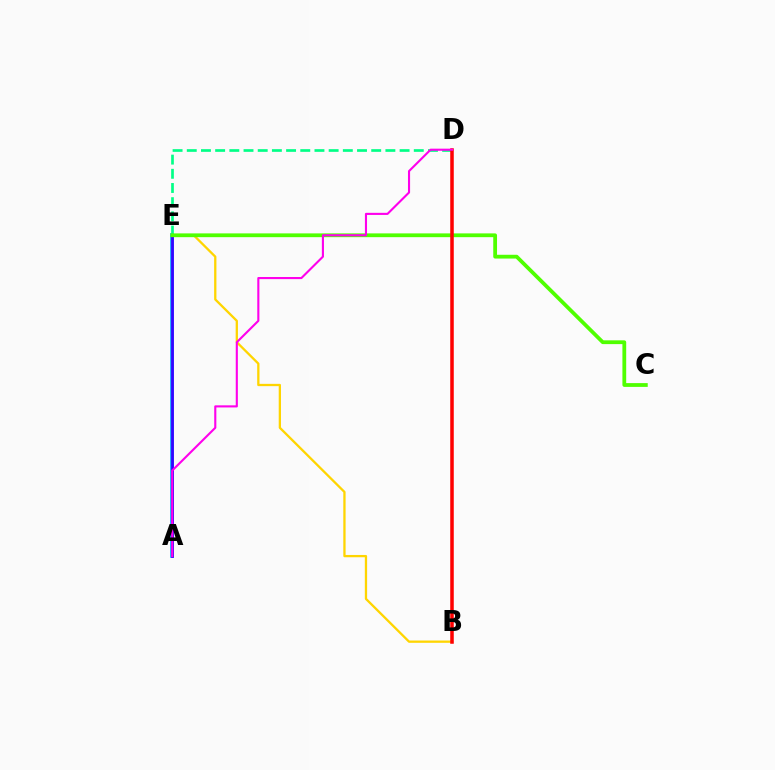{('A', 'E'): [{'color': '#009eff', 'line_style': 'solid', 'thickness': 2.61}, {'color': '#3700ff', 'line_style': 'solid', 'thickness': 1.96}], ('D', 'E'): [{'color': '#00ff86', 'line_style': 'dashed', 'thickness': 1.93}], ('B', 'E'): [{'color': '#ffd500', 'line_style': 'solid', 'thickness': 1.65}], ('C', 'E'): [{'color': '#4fff00', 'line_style': 'solid', 'thickness': 2.72}], ('B', 'D'): [{'color': '#ff0000', 'line_style': 'solid', 'thickness': 2.54}], ('A', 'D'): [{'color': '#ff00ed', 'line_style': 'solid', 'thickness': 1.52}]}